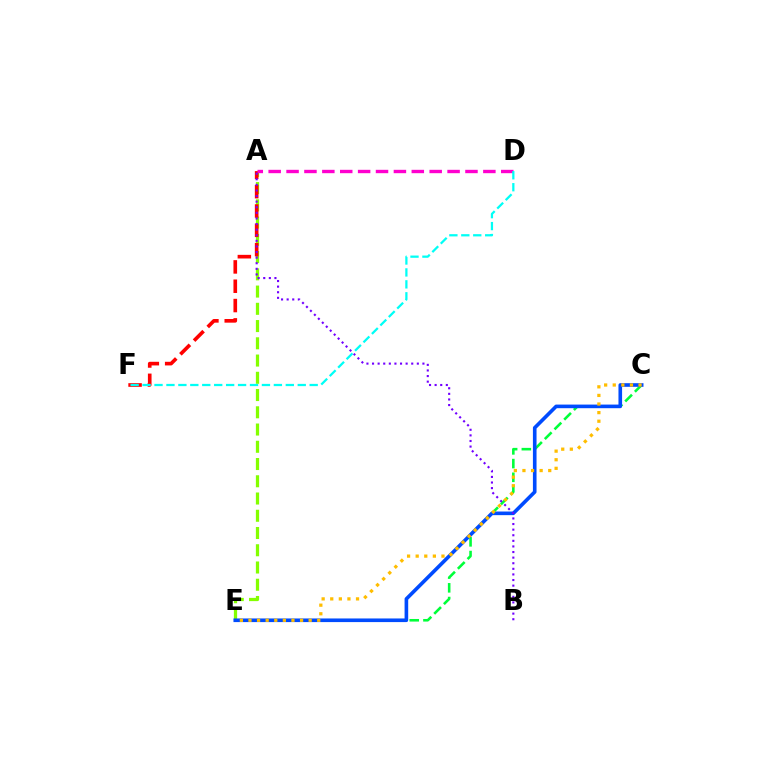{('A', 'E'): [{'color': '#84ff00', 'line_style': 'dashed', 'thickness': 2.34}], ('C', 'E'): [{'color': '#00ff39', 'line_style': 'dashed', 'thickness': 1.86}, {'color': '#004bff', 'line_style': 'solid', 'thickness': 2.61}, {'color': '#ffbd00', 'line_style': 'dotted', 'thickness': 2.34}], ('A', 'F'): [{'color': '#ff0000', 'line_style': 'dashed', 'thickness': 2.63}], ('A', 'D'): [{'color': '#ff00cf', 'line_style': 'dashed', 'thickness': 2.43}], ('D', 'F'): [{'color': '#00fff6', 'line_style': 'dashed', 'thickness': 1.62}], ('A', 'B'): [{'color': '#7200ff', 'line_style': 'dotted', 'thickness': 1.52}]}